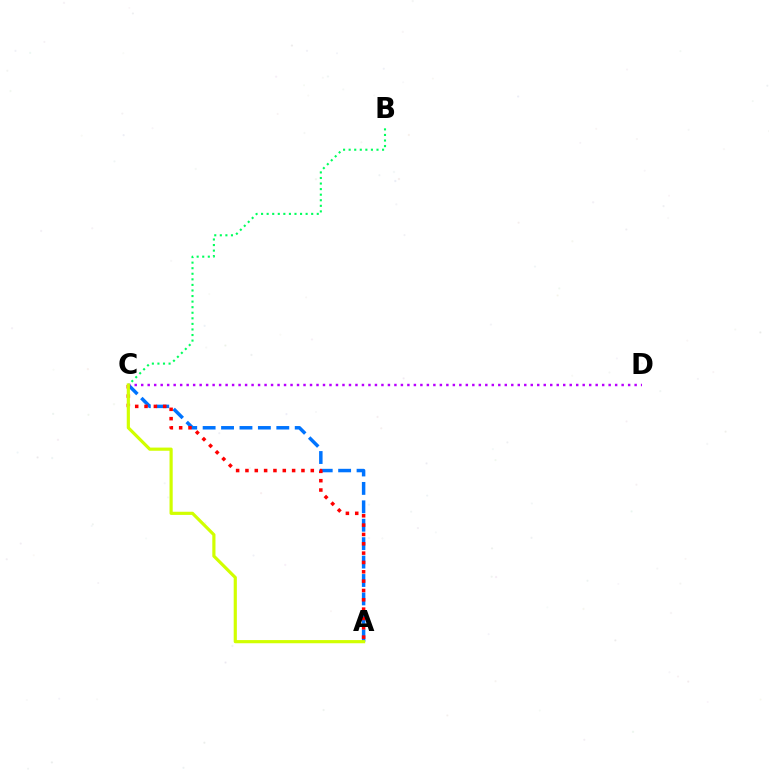{('A', 'C'): [{'color': '#0074ff', 'line_style': 'dashed', 'thickness': 2.5}, {'color': '#ff0000', 'line_style': 'dotted', 'thickness': 2.54}, {'color': '#d1ff00', 'line_style': 'solid', 'thickness': 2.28}], ('B', 'C'): [{'color': '#00ff5c', 'line_style': 'dotted', 'thickness': 1.51}], ('C', 'D'): [{'color': '#b900ff', 'line_style': 'dotted', 'thickness': 1.76}]}